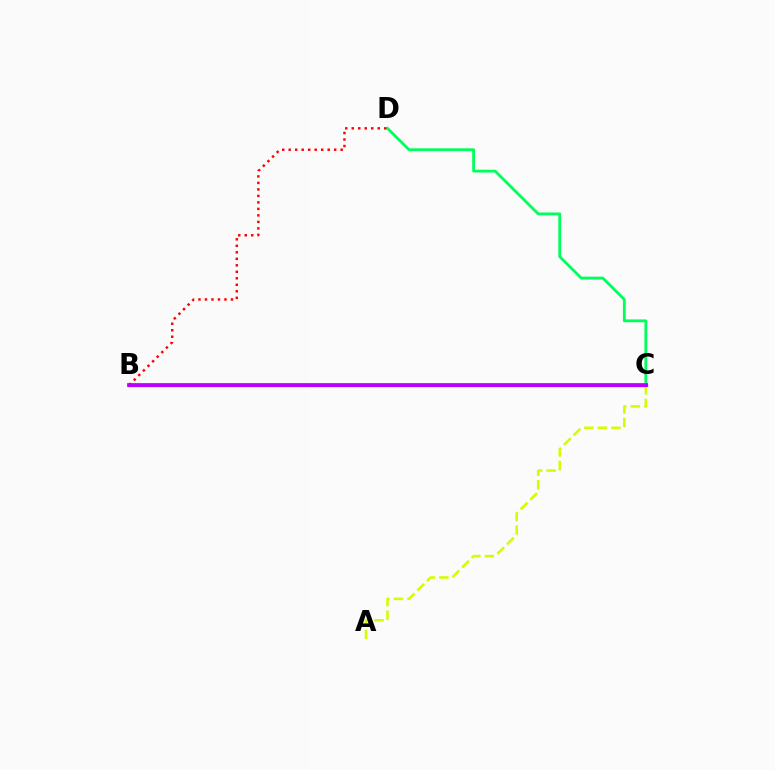{('C', 'D'): [{'color': '#00ff5c', 'line_style': 'solid', 'thickness': 2.02}], ('B', 'C'): [{'color': '#0074ff', 'line_style': 'solid', 'thickness': 2.75}, {'color': '#b900ff', 'line_style': 'solid', 'thickness': 2.31}], ('B', 'D'): [{'color': '#ff0000', 'line_style': 'dotted', 'thickness': 1.77}], ('A', 'C'): [{'color': '#d1ff00', 'line_style': 'dashed', 'thickness': 1.84}]}